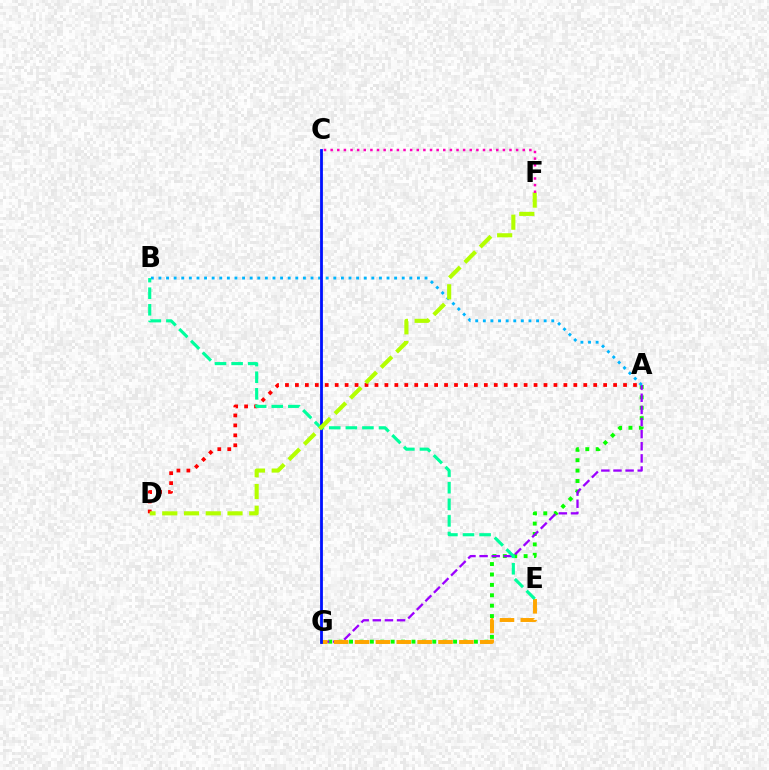{('A', 'G'): [{'color': '#08ff00', 'line_style': 'dotted', 'thickness': 2.83}, {'color': '#9b00ff', 'line_style': 'dashed', 'thickness': 1.65}], ('A', 'B'): [{'color': '#00b5ff', 'line_style': 'dotted', 'thickness': 2.07}], ('E', 'G'): [{'color': '#ffa500', 'line_style': 'dashed', 'thickness': 2.84}], ('A', 'D'): [{'color': '#ff0000', 'line_style': 'dotted', 'thickness': 2.7}], ('C', 'G'): [{'color': '#0010ff', 'line_style': 'solid', 'thickness': 2.02}], ('B', 'E'): [{'color': '#00ff9d', 'line_style': 'dashed', 'thickness': 2.25}], ('D', 'F'): [{'color': '#b3ff00', 'line_style': 'dashed', 'thickness': 2.95}], ('C', 'F'): [{'color': '#ff00bd', 'line_style': 'dotted', 'thickness': 1.8}]}